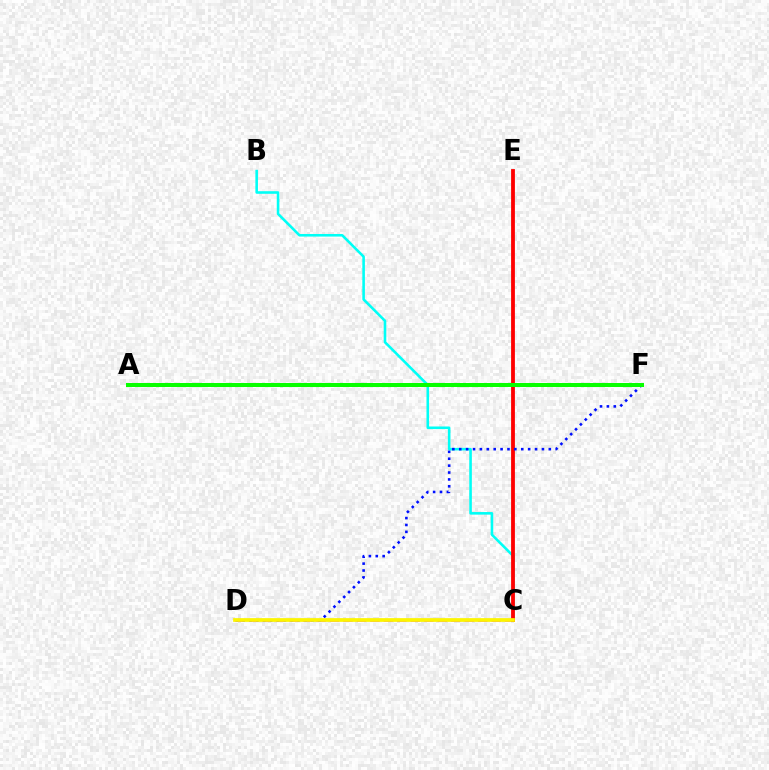{('C', 'D'): [{'color': '#ee00ff', 'line_style': 'dashed', 'thickness': 1.83}, {'color': '#fcf500', 'line_style': 'solid', 'thickness': 2.68}], ('B', 'C'): [{'color': '#00fff6', 'line_style': 'solid', 'thickness': 1.86}], ('C', 'E'): [{'color': '#ff0000', 'line_style': 'solid', 'thickness': 2.74}], ('D', 'F'): [{'color': '#0010ff', 'line_style': 'dotted', 'thickness': 1.87}], ('A', 'F'): [{'color': '#08ff00', 'line_style': 'solid', 'thickness': 2.89}]}